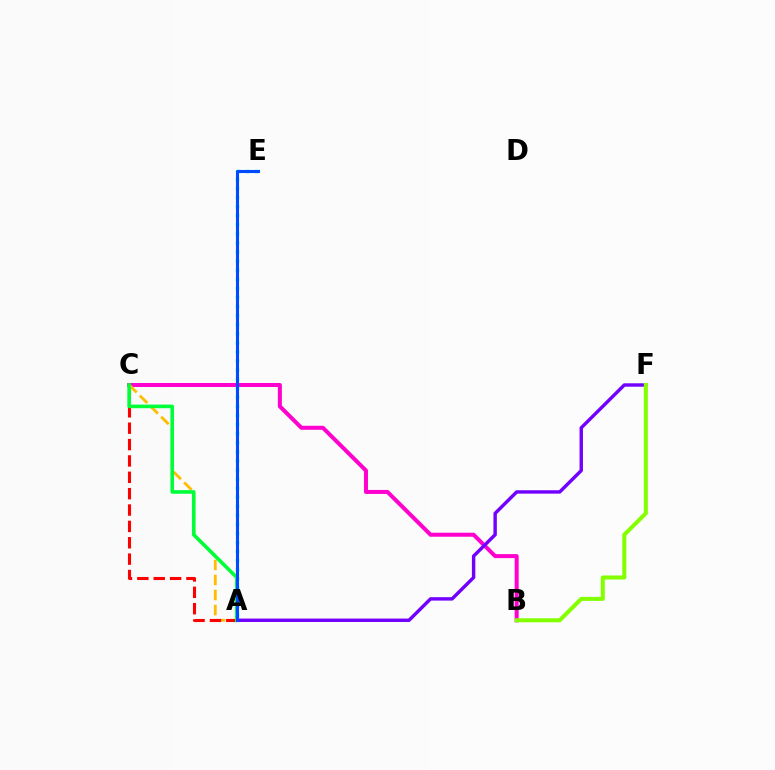{('B', 'C'): [{'color': '#ff00cf', 'line_style': 'solid', 'thickness': 2.89}], ('A', 'F'): [{'color': '#7200ff', 'line_style': 'solid', 'thickness': 2.46}], ('A', 'C'): [{'color': '#ffbd00', 'line_style': 'dashed', 'thickness': 2.04}, {'color': '#ff0000', 'line_style': 'dashed', 'thickness': 2.22}, {'color': '#00ff39', 'line_style': 'solid', 'thickness': 2.6}], ('B', 'F'): [{'color': '#84ff00', 'line_style': 'solid', 'thickness': 2.91}], ('A', 'E'): [{'color': '#00fff6', 'line_style': 'dotted', 'thickness': 2.47}, {'color': '#004bff', 'line_style': 'solid', 'thickness': 2.21}]}